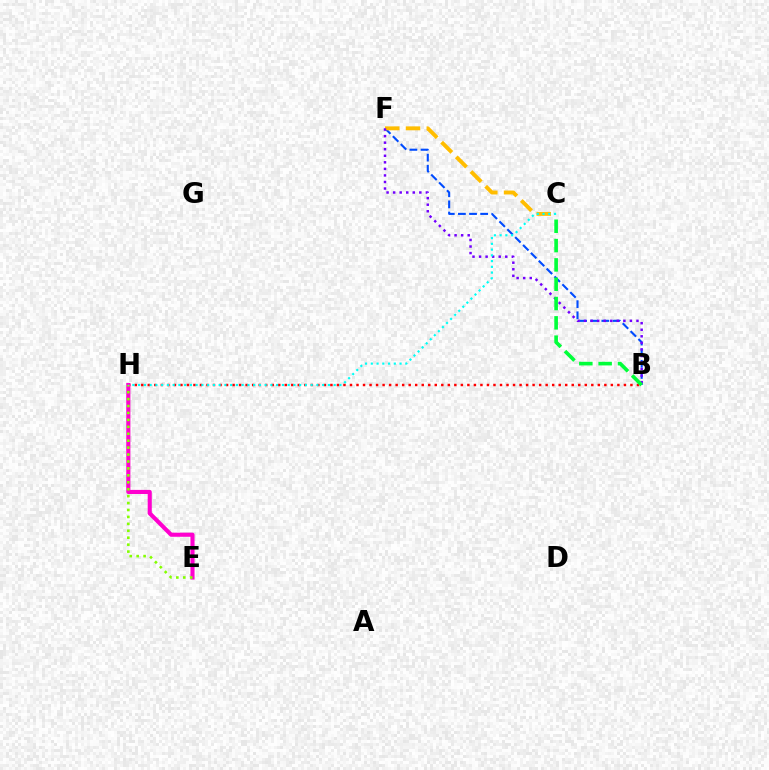{('B', 'F'): [{'color': '#004bff', 'line_style': 'dashed', 'thickness': 1.51}, {'color': '#7200ff', 'line_style': 'dotted', 'thickness': 1.78}], ('C', 'F'): [{'color': '#ffbd00', 'line_style': 'dashed', 'thickness': 2.82}], ('B', 'H'): [{'color': '#ff0000', 'line_style': 'dotted', 'thickness': 1.77}], ('E', 'H'): [{'color': '#ff00cf', 'line_style': 'solid', 'thickness': 2.95}, {'color': '#84ff00', 'line_style': 'dotted', 'thickness': 1.88}], ('B', 'C'): [{'color': '#00ff39', 'line_style': 'dashed', 'thickness': 2.62}], ('C', 'H'): [{'color': '#00fff6', 'line_style': 'dotted', 'thickness': 1.56}]}